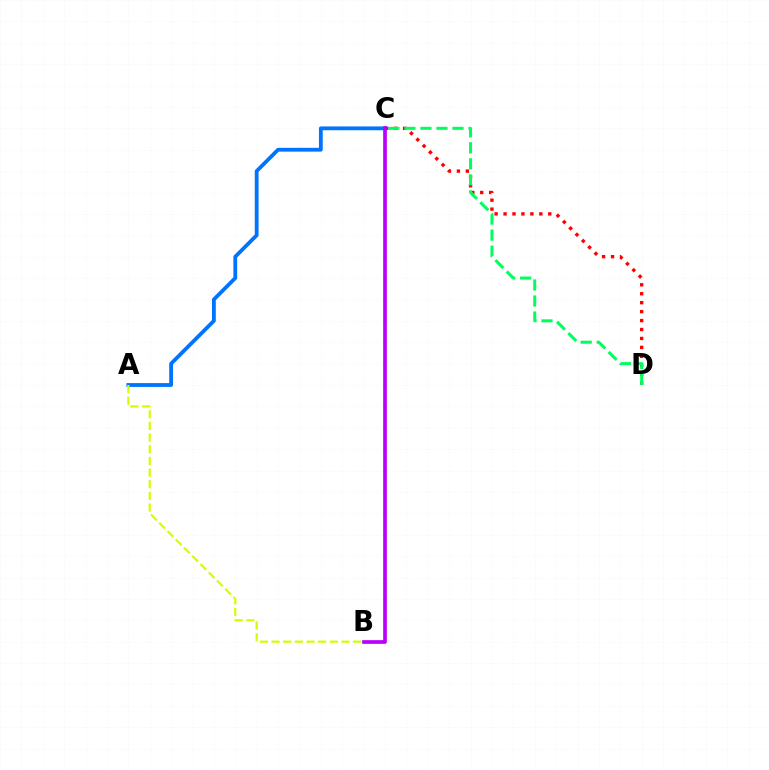{('A', 'C'): [{'color': '#0074ff', 'line_style': 'solid', 'thickness': 2.74}], ('A', 'B'): [{'color': '#d1ff00', 'line_style': 'dashed', 'thickness': 1.58}], ('C', 'D'): [{'color': '#ff0000', 'line_style': 'dotted', 'thickness': 2.43}, {'color': '#00ff5c', 'line_style': 'dashed', 'thickness': 2.18}], ('B', 'C'): [{'color': '#b900ff', 'line_style': 'solid', 'thickness': 2.66}]}